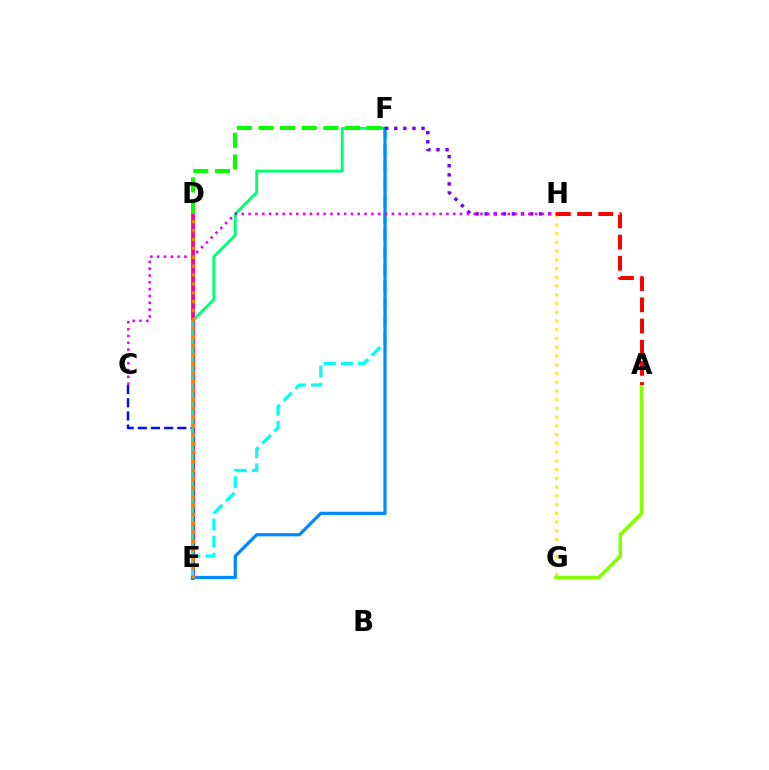{('D', 'E'): [{'color': '#ff0094', 'line_style': 'solid', 'thickness': 2.73}, {'color': '#ff7c00', 'line_style': 'dotted', 'thickness': 2.41}], ('C', 'E'): [{'color': '#0010ff', 'line_style': 'dashed', 'thickness': 1.79}], ('E', 'F'): [{'color': '#00ff74', 'line_style': 'solid', 'thickness': 2.09}, {'color': '#00fff6', 'line_style': 'dashed', 'thickness': 2.32}, {'color': '#008cff', 'line_style': 'solid', 'thickness': 2.34}], ('D', 'F'): [{'color': '#08ff00', 'line_style': 'dashed', 'thickness': 2.94}], ('G', 'H'): [{'color': '#fcf500', 'line_style': 'dotted', 'thickness': 2.37}], ('A', 'G'): [{'color': '#84ff00', 'line_style': 'solid', 'thickness': 2.59}], ('A', 'H'): [{'color': '#ff0000', 'line_style': 'dashed', 'thickness': 2.88}], ('F', 'H'): [{'color': '#7200ff', 'line_style': 'dotted', 'thickness': 2.47}], ('C', 'H'): [{'color': '#ee00ff', 'line_style': 'dotted', 'thickness': 1.85}]}